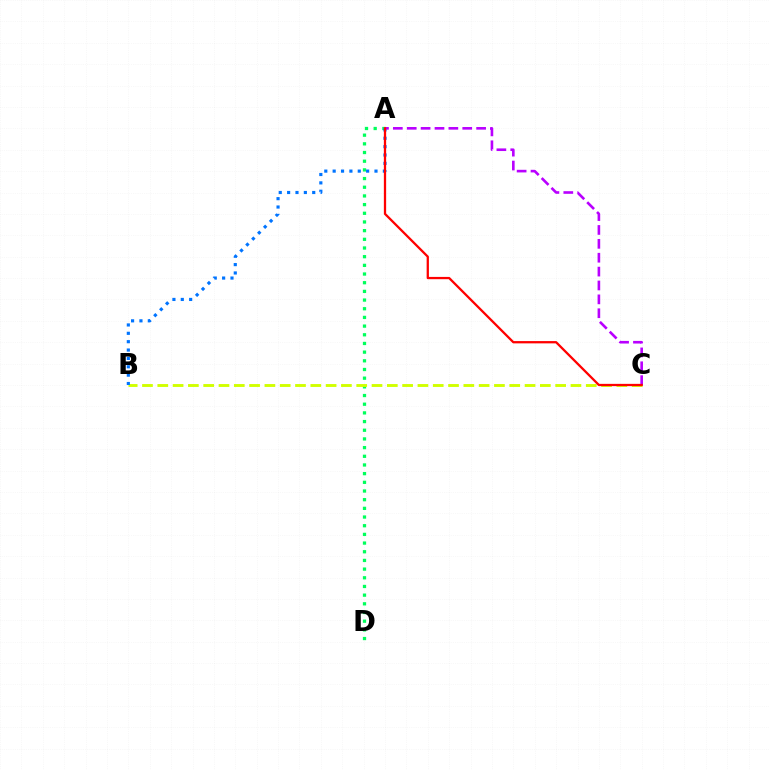{('A', 'D'): [{'color': '#00ff5c', 'line_style': 'dotted', 'thickness': 2.36}], ('B', 'C'): [{'color': '#d1ff00', 'line_style': 'dashed', 'thickness': 2.08}], ('A', 'B'): [{'color': '#0074ff', 'line_style': 'dotted', 'thickness': 2.27}], ('A', 'C'): [{'color': '#b900ff', 'line_style': 'dashed', 'thickness': 1.89}, {'color': '#ff0000', 'line_style': 'solid', 'thickness': 1.64}]}